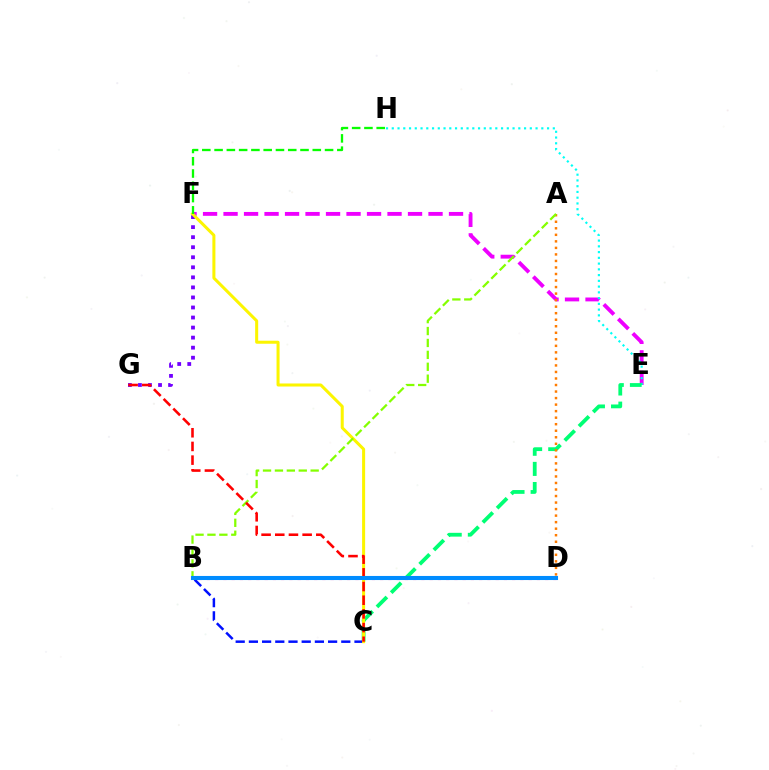{('E', 'F'): [{'color': '#ee00ff', 'line_style': 'dashed', 'thickness': 2.78}], ('E', 'H'): [{'color': '#00fff6', 'line_style': 'dotted', 'thickness': 1.56}], ('F', 'G'): [{'color': '#7200ff', 'line_style': 'dotted', 'thickness': 2.73}], ('C', 'E'): [{'color': '#00ff74', 'line_style': 'dashed', 'thickness': 2.73}], ('B', 'C'): [{'color': '#0010ff', 'line_style': 'dashed', 'thickness': 1.79}], ('B', 'D'): [{'color': '#ff0094', 'line_style': 'dotted', 'thickness': 2.24}, {'color': '#008cff', 'line_style': 'solid', 'thickness': 2.94}], ('A', 'D'): [{'color': '#ff7c00', 'line_style': 'dotted', 'thickness': 1.77}], ('C', 'F'): [{'color': '#fcf500', 'line_style': 'solid', 'thickness': 2.18}], ('A', 'B'): [{'color': '#84ff00', 'line_style': 'dashed', 'thickness': 1.62}], ('F', 'H'): [{'color': '#08ff00', 'line_style': 'dashed', 'thickness': 1.67}], ('C', 'G'): [{'color': '#ff0000', 'line_style': 'dashed', 'thickness': 1.86}]}